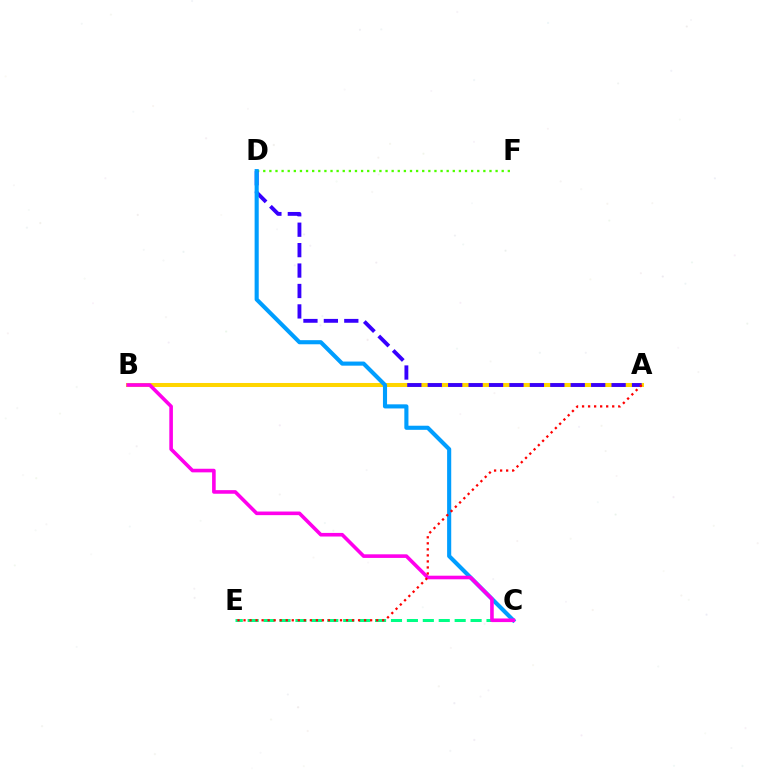{('C', 'E'): [{'color': '#00ff86', 'line_style': 'dashed', 'thickness': 2.16}], ('D', 'F'): [{'color': '#4fff00', 'line_style': 'dotted', 'thickness': 1.66}], ('A', 'B'): [{'color': '#ffd500', 'line_style': 'solid', 'thickness': 2.9}], ('A', 'D'): [{'color': '#3700ff', 'line_style': 'dashed', 'thickness': 2.78}], ('C', 'D'): [{'color': '#009eff', 'line_style': 'solid', 'thickness': 2.96}], ('B', 'C'): [{'color': '#ff00ed', 'line_style': 'solid', 'thickness': 2.6}], ('A', 'E'): [{'color': '#ff0000', 'line_style': 'dotted', 'thickness': 1.64}]}